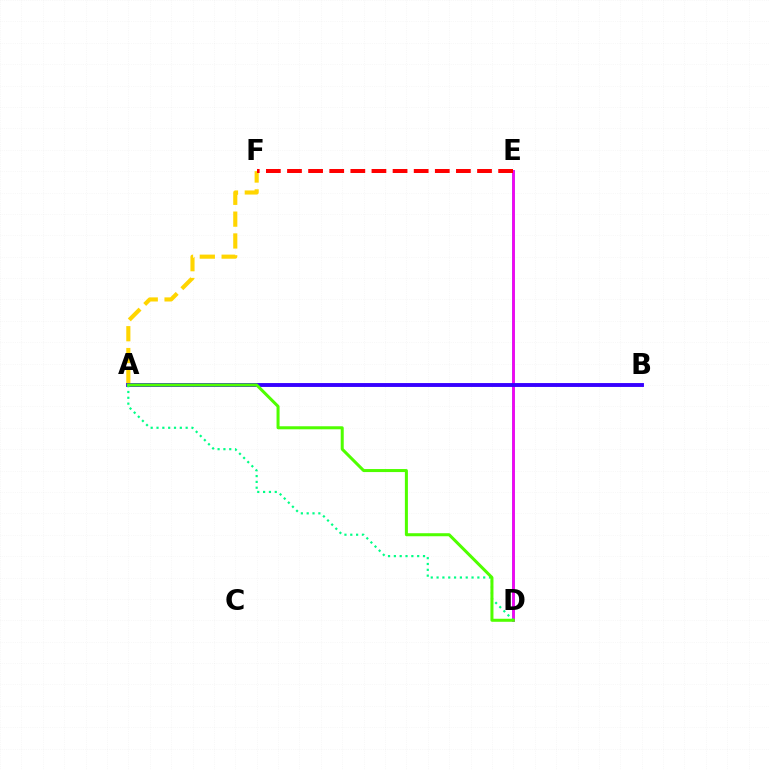{('D', 'E'): [{'color': '#009eff', 'line_style': 'solid', 'thickness': 1.98}, {'color': '#ff00ed', 'line_style': 'solid', 'thickness': 1.92}], ('A', 'F'): [{'color': '#ffd500', 'line_style': 'dashed', 'thickness': 2.97}], ('A', 'B'): [{'color': '#3700ff', 'line_style': 'solid', 'thickness': 2.8}], ('E', 'F'): [{'color': '#ff0000', 'line_style': 'dashed', 'thickness': 2.87}], ('A', 'D'): [{'color': '#00ff86', 'line_style': 'dotted', 'thickness': 1.58}, {'color': '#4fff00', 'line_style': 'solid', 'thickness': 2.18}]}